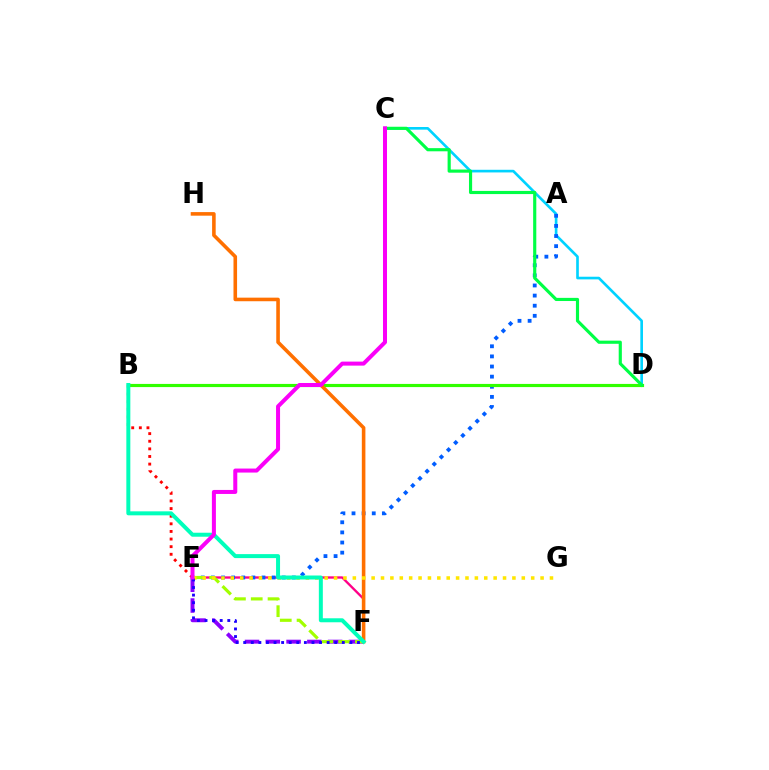{('E', 'F'): [{'color': '#ff0088', 'line_style': 'solid', 'thickness': 1.69}, {'color': '#8a00ff', 'line_style': 'dashed', 'thickness': 2.82}, {'color': '#a2ff00', 'line_style': 'dashed', 'thickness': 2.28}, {'color': '#1900ff', 'line_style': 'dotted', 'thickness': 2.06}], ('C', 'D'): [{'color': '#00d3ff', 'line_style': 'solid', 'thickness': 1.91}, {'color': '#00ff45', 'line_style': 'solid', 'thickness': 2.27}], ('A', 'E'): [{'color': '#005dff', 'line_style': 'dotted', 'thickness': 2.75}], ('B', 'E'): [{'color': '#ff0000', 'line_style': 'dotted', 'thickness': 2.07}], ('B', 'D'): [{'color': '#31ff00', 'line_style': 'solid', 'thickness': 2.28}], ('F', 'H'): [{'color': '#ff7000', 'line_style': 'solid', 'thickness': 2.58}], ('E', 'G'): [{'color': '#ffe600', 'line_style': 'dotted', 'thickness': 2.55}], ('B', 'F'): [{'color': '#00ffbb', 'line_style': 'solid', 'thickness': 2.87}], ('C', 'E'): [{'color': '#fa00f9', 'line_style': 'solid', 'thickness': 2.89}]}